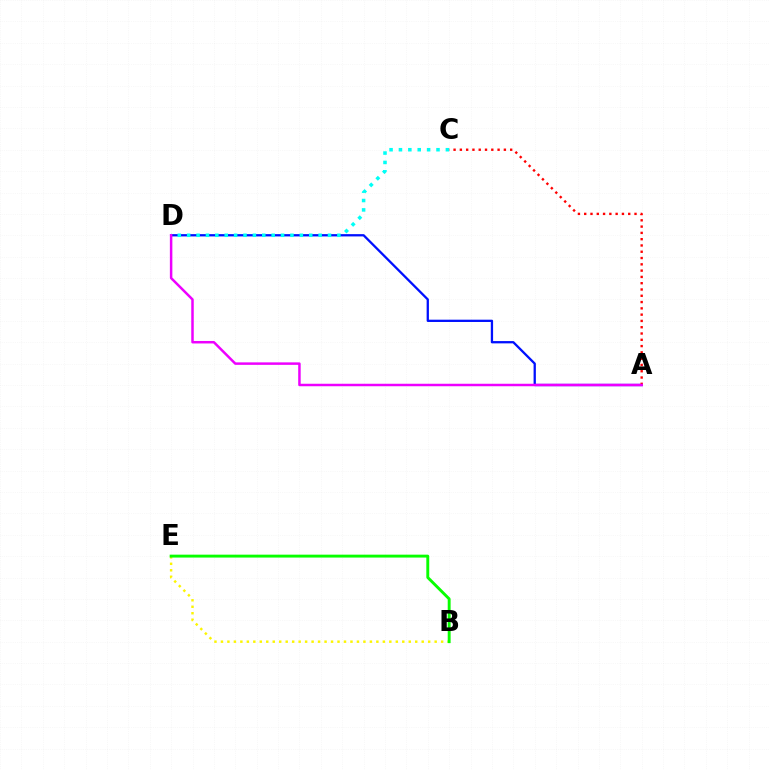{('B', 'E'): [{'color': '#fcf500', 'line_style': 'dotted', 'thickness': 1.76}, {'color': '#08ff00', 'line_style': 'solid', 'thickness': 2.09}], ('A', 'D'): [{'color': '#0010ff', 'line_style': 'solid', 'thickness': 1.65}, {'color': '#ee00ff', 'line_style': 'solid', 'thickness': 1.79}], ('C', 'D'): [{'color': '#00fff6', 'line_style': 'dotted', 'thickness': 2.55}], ('A', 'C'): [{'color': '#ff0000', 'line_style': 'dotted', 'thickness': 1.71}]}